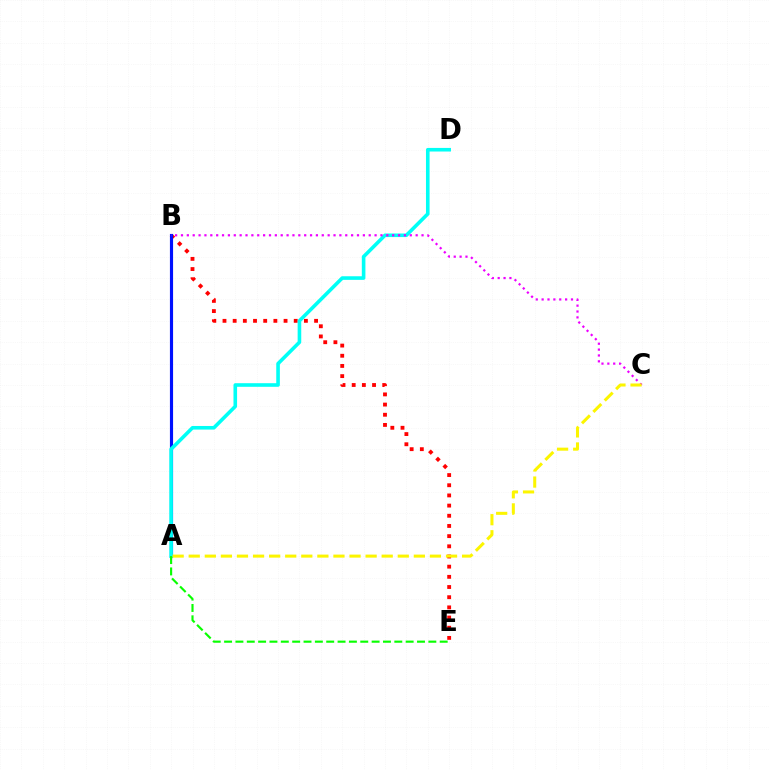{('B', 'E'): [{'color': '#ff0000', 'line_style': 'dotted', 'thickness': 2.77}], ('A', 'B'): [{'color': '#0010ff', 'line_style': 'solid', 'thickness': 2.27}], ('A', 'D'): [{'color': '#00fff6', 'line_style': 'solid', 'thickness': 2.6}], ('A', 'E'): [{'color': '#08ff00', 'line_style': 'dashed', 'thickness': 1.54}], ('B', 'C'): [{'color': '#ee00ff', 'line_style': 'dotted', 'thickness': 1.59}], ('A', 'C'): [{'color': '#fcf500', 'line_style': 'dashed', 'thickness': 2.18}]}